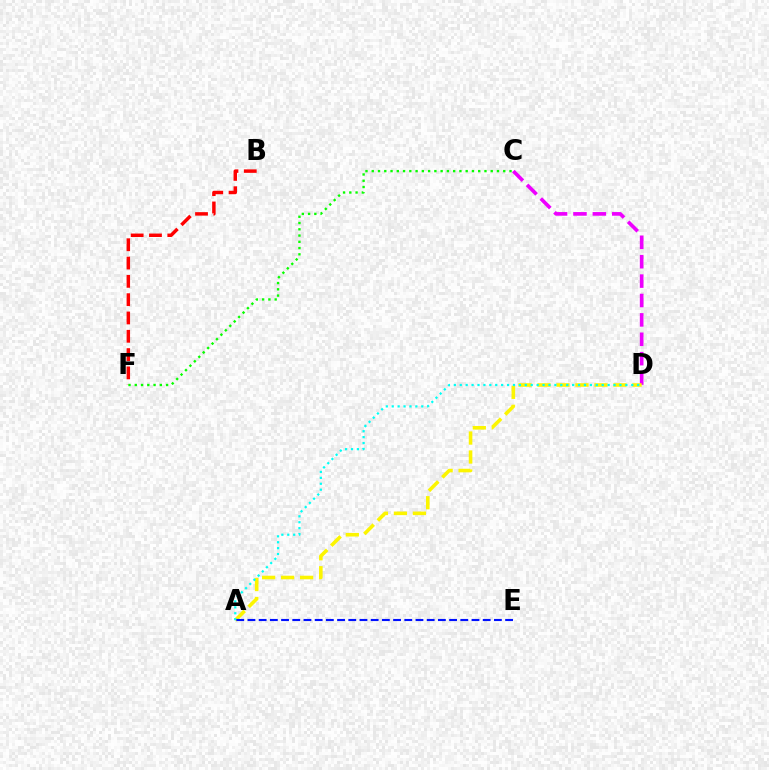{('C', 'D'): [{'color': '#ee00ff', 'line_style': 'dashed', 'thickness': 2.63}], ('B', 'F'): [{'color': '#ff0000', 'line_style': 'dashed', 'thickness': 2.49}], ('A', 'D'): [{'color': '#fcf500', 'line_style': 'dashed', 'thickness': 2.58}, {'color': '#00fff6', 'line_style': 'dotted', 'thickness': 1.61}], ('C', 'F'): [{'color': '#08ff00', 'line_style': 'dotted', 'thickness': 1.7}], ('A', 'E'): [{'color': '#0010ff', 'line_style': 'dashed', 'thickness': 1.52}]}